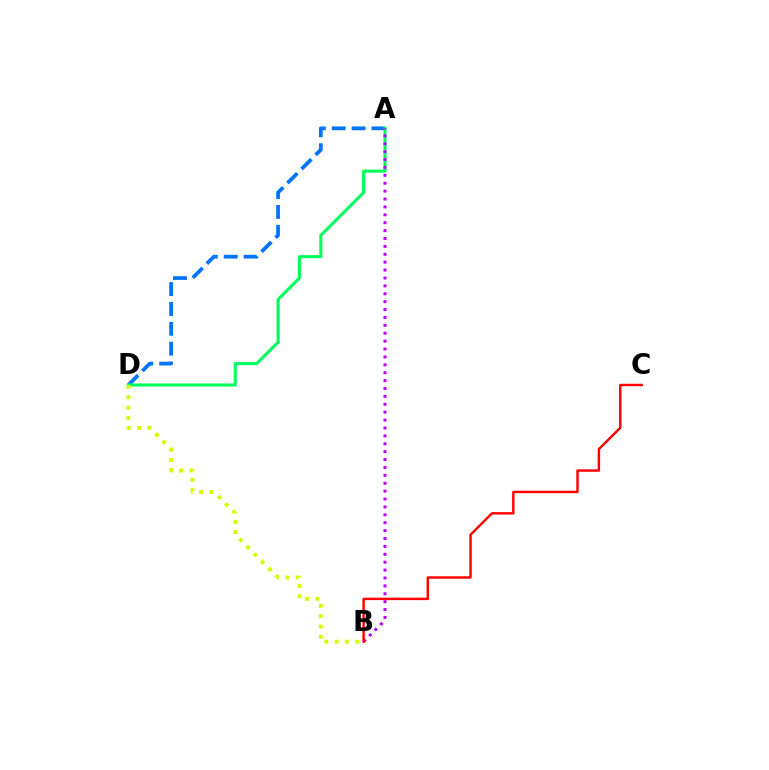{('A', 'D'): [{'color': '#0074ff', 'line_style': 'dashed', 'thickness': 2.7}, {'color': '#00ff5c', 'line_style': 'solid', 'thickness': 2.2}], ('B', 'D'): [{'color': '#d1ff00', 'line_style': 'dotted', 'thickness': 2.8}], ('A', 'B'): [{'color': '#b900ff', 'line_style': 'dotted', 'thickness': 2.15}], ('B', 'C'): [{'color': '#ff0000', 'line_style': 'solid', 'thickness': 1.74}]}